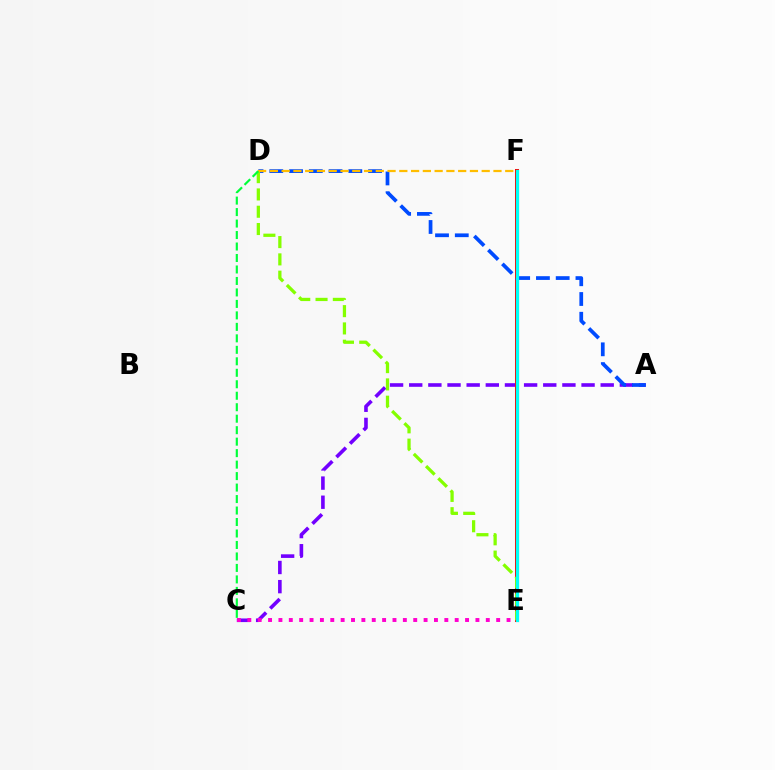{('A', 'C'): [{'color': '#7200ff', 'line_style': 'dashed', 'thickness': 2.6}], ('E', 'F'): [{'color': '#ff0000', 'line_style': 'solid', 'thickness': 2.89}, {'color': '#00fff6', 'line_style': 'solid', 'thickness': 2.34}], ('A', 'D'): [{'color': '#004bff', 'line_style': 'dashed', 'thickness': 2.68}], ('D', 'E'): [{'color': '#84ff00', 'line_style': 'dashed', 'thickness': 2.35}], ('D', 'F'): [{'color': '#ffbd00', 'line_style': 'dashed', 'thickness': 1.6}], ('C', 'E'): [{'color': '#ff00cf', 'line_style': 'dotted', 'thickness': 2.82}], ('C', 'D'): [{'color': '#00ff39', 'line_style': 'dashed', 'thickness': 1.56}]}